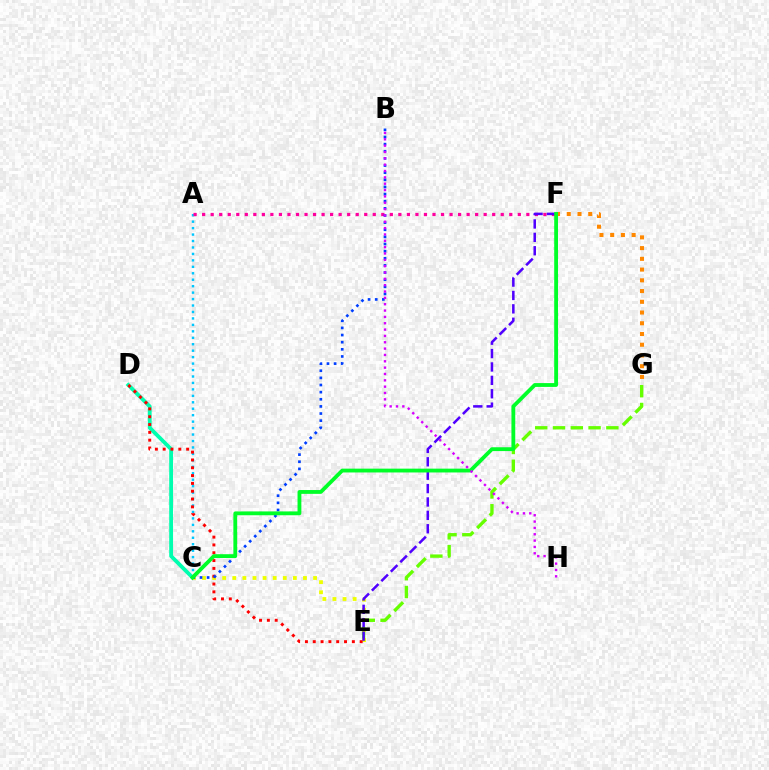{('C', 'D'): [{'color': '#00ffaf', 'line_style': 'solid', 'thickness': 2.75}], ('E', 'G'): [{'color': '#66ff00', 'line_style': 'dashed', 'thickness': 2.42}], ('A', 'C'): [{'color': '#00c7ff', 'line_style': 'dotted', 'thickness': 1.75}], ('C', 'E'): [{'color': '#eeff00', 'line_style': 'dotted', 'thickness': 2.74}], ('F', 'G'): [{'color': '#ff8800', 'line_style': 'dotted', 'thickness': 2.92}], ('A', 'F'): [{'color': '#ff00a0', 'line_style': 'dotted', 'thickness': 2.32}], ('D', 'E'): [{'color': '#ff0000', 'line_style': 'dotted', 'thickness': 2.12}], ('E', 'F'): [{'color': '#4f00ff', 'line_style': 'dashed', 'thickness': 1.82}], ('B', 'C'): [{'color': '#003fff', 'line_style': 'dotted', 'thickness': 1.94}], ('C', 'F'): [{'color': '#00ff27', 'line_style': 'solid', 'thickness': 2.75}], ('B', 'H'): [{'color': '#d600ff', 'line_style': 'dotted', 'thickness': 1.72}]}